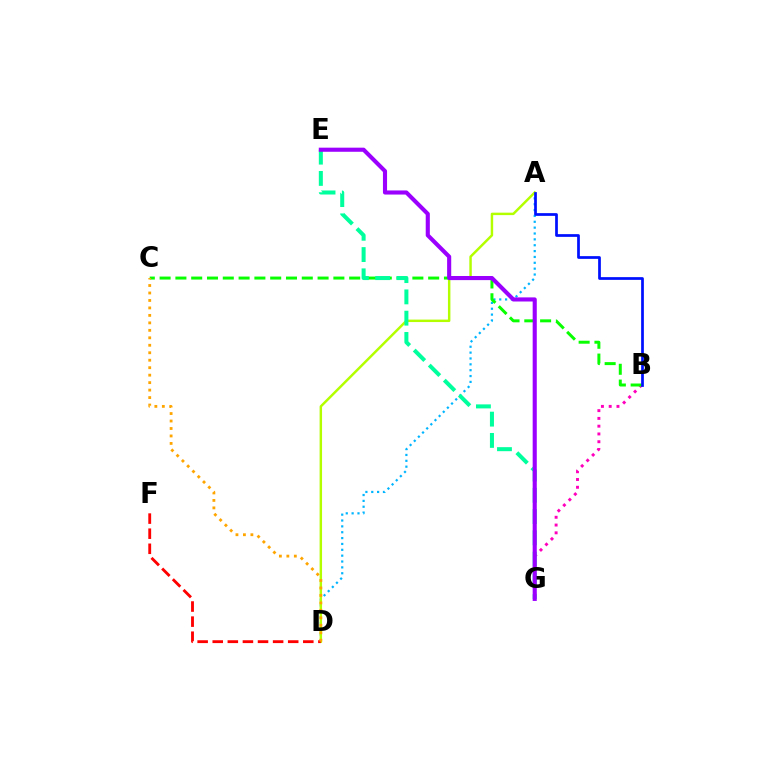{('A', 'D'): [{'color': '#00b5ff', 'line_style': 'dotted', 'thickness': 1.59}, {'color': '#b3ff00', 'line_style': 'solid', 'thickness': 1.77}], ('B', 'G'): [{'color': '#ff00bd', 'line_style': 'dotted', 'thickness': 2.11}], ('B', 'C'): [{'color': '#08ff00', 'line_style': 'dashed', 'thickness': 2.15}], ('E', 'G'): [{'color': '#00ff9d', 'line_style': 'dashed', 'thickness': 2.89}, {'color': '#9b00ff', 'line_style': 'solid', 'thickness': 2.96}], ('D', 'F'): [{'color': '#ff0000', 'line_style': 'dashed', 'thickness': 2.05}], ('A', 'B'): [{'color': '#0010ff', 'line_style': 'solid', 'thickness': 1.96}], ('C', 'D'): [{'color': '#ffa500', 'line_style': 'dotted', 'thickness': 2.03}]}